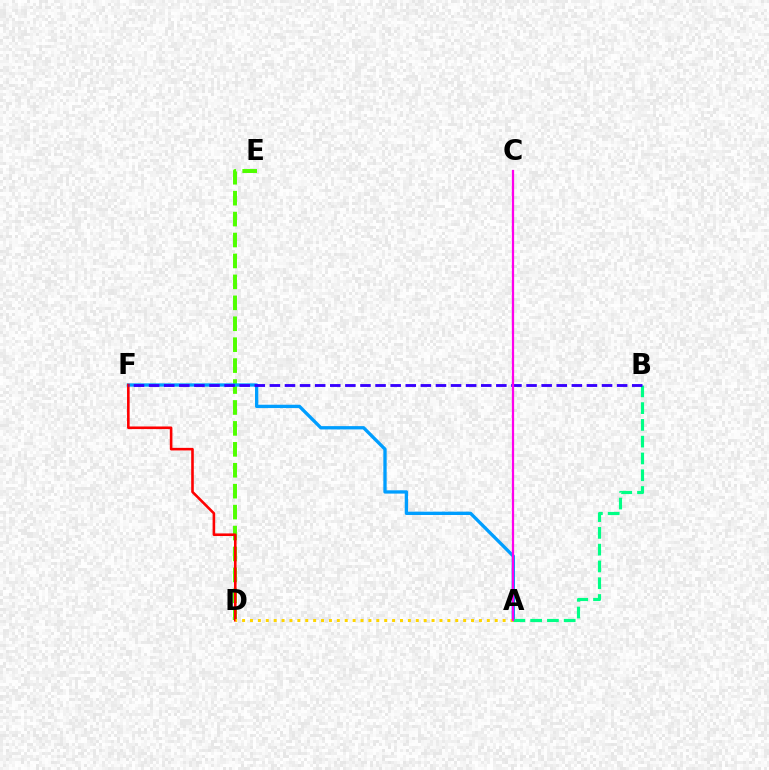{('D', 'E'): [{'color': '#4fff00', 'line_style': 'dashed', 'thickness': 2.84}], ('A', 'F'): [{'color': '#009eff', 'line_style': 'solid', 'thickness': 2.39}], ('A', 'B'): [{'color': '#00ff86', 'line_style': 'dashed', 'thickness': 2.28}], ('D', 'F'): [{'color': '#ff0000', 'line_style': 'solid', 'thickness': 1.87}], ('B', 'F'): [{'color': '#3700ff', 'line_style': 'dashed', 'thickness': 2.05}], ('A', 'D'): [{'color': '#ffd500', 'line_style': 'dotted', 'thickness': 2.15}], ('A', 'C'): [{'color': '#ff00ed', 'line_style': 'solid', 'thickness': 1.62}]}